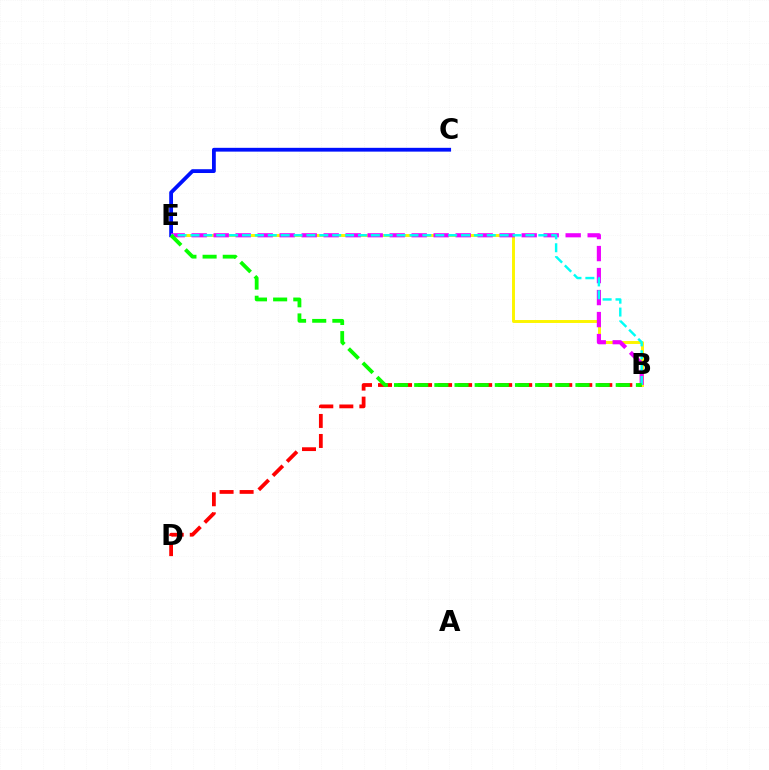{('B', 'E'): [{'color': '#fcf500', 'line_style': 'solid', 'thickness': 2.12}, {'color': '#ee00ff', 'line_style': 'dashed', 'thickness': 2.99}, {'color': '#00fff6', 'line_style': 'dashed', 'thickness': 1.75}, {'color': '#08ff00', 'line_style': 'dashed', 'thickness': 2.74}], ('C', 'E'): [{'color': '#0010ff', 'line_style': 'solid', 'thickness': 2.73}], ('B', 'D'): [{'color': '#ff0000', 'line_style': 'dashed', 'thickness': 2.72}]}